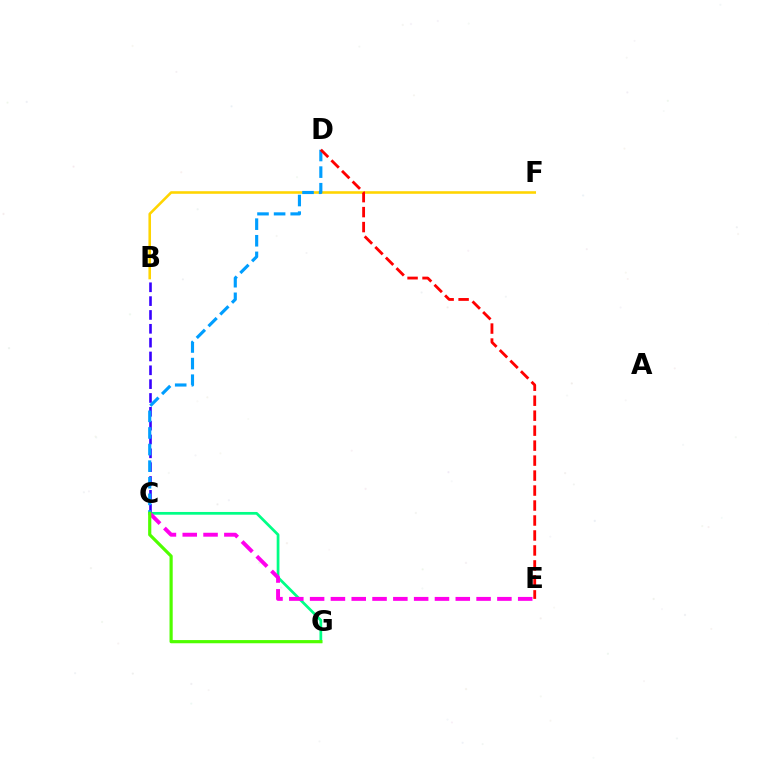{('C', 'G'): [{'color': '#00ff86', 'line_style': 'solid', 'thickness': 1.97}, {'color': '#4fff00', 'line_style': 'solid', 'thickness': 2.29}], ('B', 'C'): [{'color': '#3700ff', 'line_style': 'dashed', 'thickness': 1.88}], ('C', 'E'): [{'color': '#ff00ed', 'line_style': 'dashed', 'thickness': 2.83}], ('B', 'F'): [{'color': '#ffd500', 'line_style': 'solid', 'thickness': 1.85}], ('C', 'D'): [{'color': '#009eff', 'line_style': 'dashed', 'thickness': 2.26}], ('D', 'E'): [{'color': '#ff0000', 'line_style': 'dashed', 'thickness': 2.03}]}